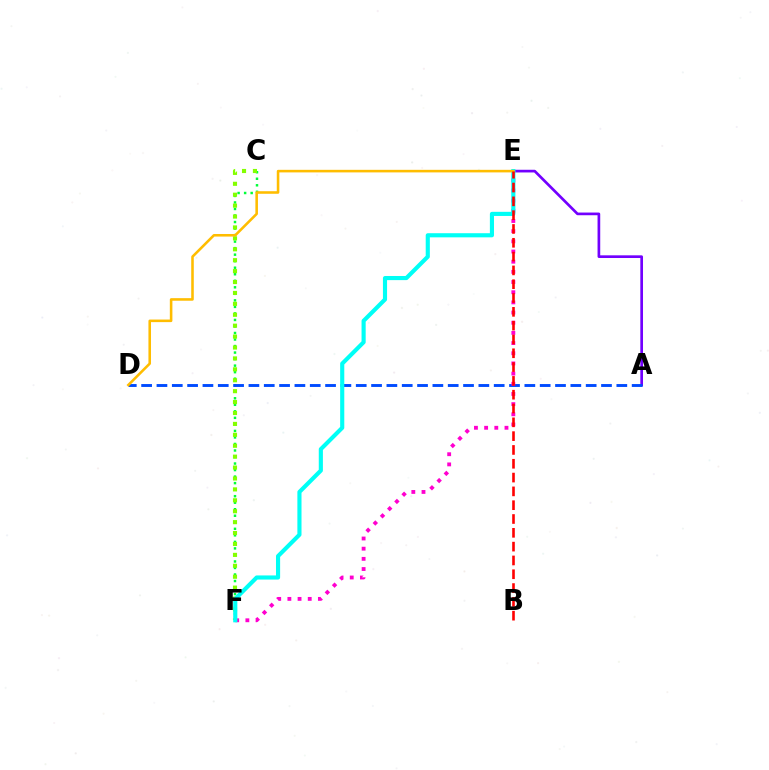{('A', 'E'): [{'color': '#7200ff', 'line_style': 'solid', 'thickness': 1.93}], ('C', 'F'): [{'color': '#00ff39', 'line_style': 'dotted', 'thickness': 1.77}, {'color': '#84ff00', 'line_style': 'dotted', 'thickness': 2.97}], ('A', 'D'): [{'color': '#004bff', 'line_style': 'dashed', 'thickness': 2.08}], ('E', 'F'): [{'color': '#ff00cf', 'line_style': 'dotted', 'thickness': 2.76}, {'color': '#00fff6', 'line_style': 'solid', 'thickness': 2.97}], ('D', 'E'): [{'color': '#ffbd00', 'line_style': 'solid', 'thickness': 1.85}], ('B', 'E'): [{'color': '#ff0000', 'line_style': 'dashed', 'thickness': 1.88}]}